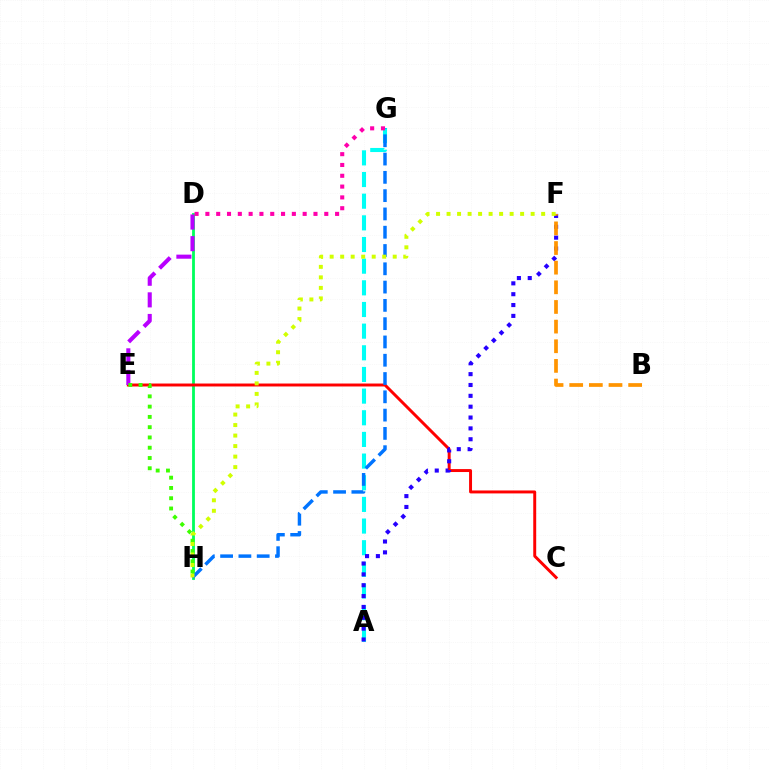{('D', 'H'): [{'color': '#00ff5c', 'line_style': 'solid', 'thickness': 2.02}], ('A', 'G'): [{'color': '#00fff6', 'line_style': 'dashed', 'thickness': 2.94}], ('C', 'E'): [{'color': '#ff0000', 'line_style': 'solid', 'thickness': 2.12}], ('G', 'H'): [{'color': '#0074ff', 'line_style': 'dashed', 'thickness': 2.48}], ('D', 'E'): [{'color': '#b900ff', 'line_style': 'dashed', 'thickness': 2.94}], ('A', 'F'): [{'color': '#2500ff', 'line_style': 'dotted', 'thickness': 2.95}], ('E', 'H'): [{'color': '#3dff00', 'line_style': 'dotted', 'thickness': 2.79}], ('B', 'F'): [{'color': '#ff9400', 'line_style': 'dashed', 'thickness': 2.67}], ('D', 'G'): [{'color': '#ff00ac', 'line_style': 'dotted', 'thickness': 2.94}], ('F', 'H'): [{'color': '#d1ff00', 'line_style': 'dotted', 'thickness': 2.86}]}